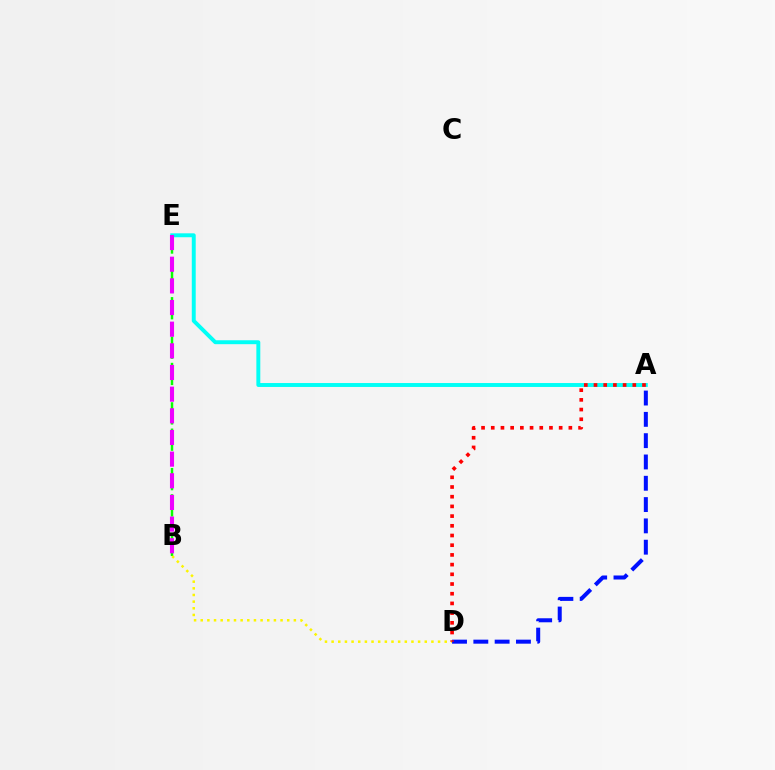{('A', 'E'): [{'color': '#00fff6', 'line_style': 'solid', 'thickness': 2.82}], ('B', 'E'): [{'color': '#08ff00', 'line_style': 'dashed', 'thickness': 1.79}, {'color': '#ee00ff', 'line_style': 'dashed', 'thickness': 2.94}], ('B', 'D'): [{'color': '#fcf500', 'line_style': 'dotted', 'thickness': 1.81}], ('A', 'D'): [{'color': '#0010ff', 'line_style': 'dashed', 'thickness': 2.89}, {'color': '#ff0000', 'line_style': 'dotted', 'thickness': 2.64}]}